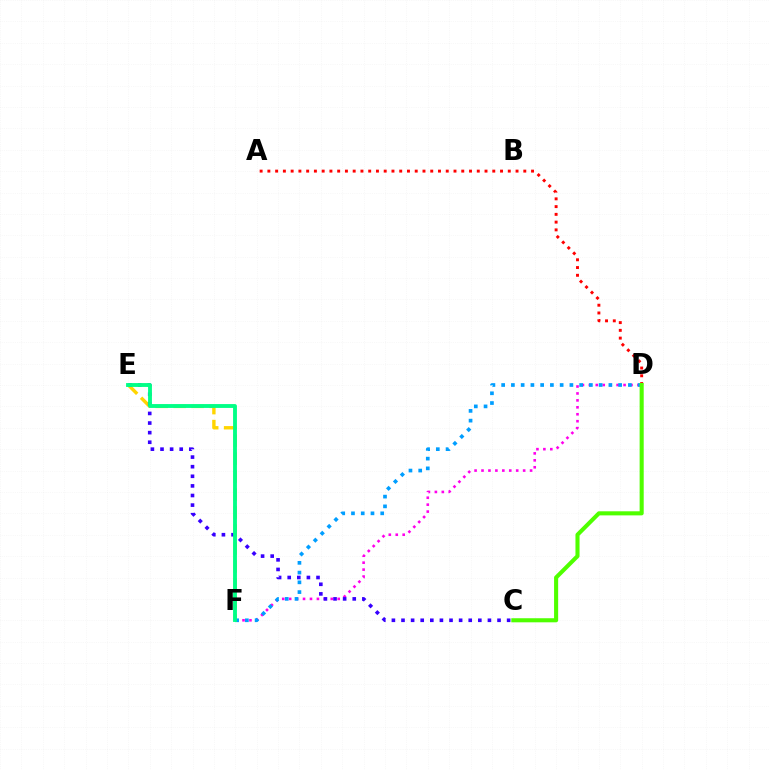{('E', 'F'): [{'color': '#ffd500', 'line_style': 'dashed', 'thickness': 2.44}, {'color': '#00ff86', 'line_style': 'solid', 'thickness': 2.77}], ('D', 'F'): [{'color': '#ff00ed', 'line_style': 'dotted', 'thickness': 1.88}, {'color': '#009eff', 'line_style': 'dotted', 'thickness': 2.65}], ('C', 'E'): [{'color': '#3700ff', 'line_style': 'dotted', 'thickness': 2.61}], ('A', 'D'): [{'color': '#ff0000', 'line_style': 'dotted', 'thickness': 2.11}], ('C', 'D'): [{'color': '#4fff00', 'line_style': 'solid', 'thickness': 2.94}]}